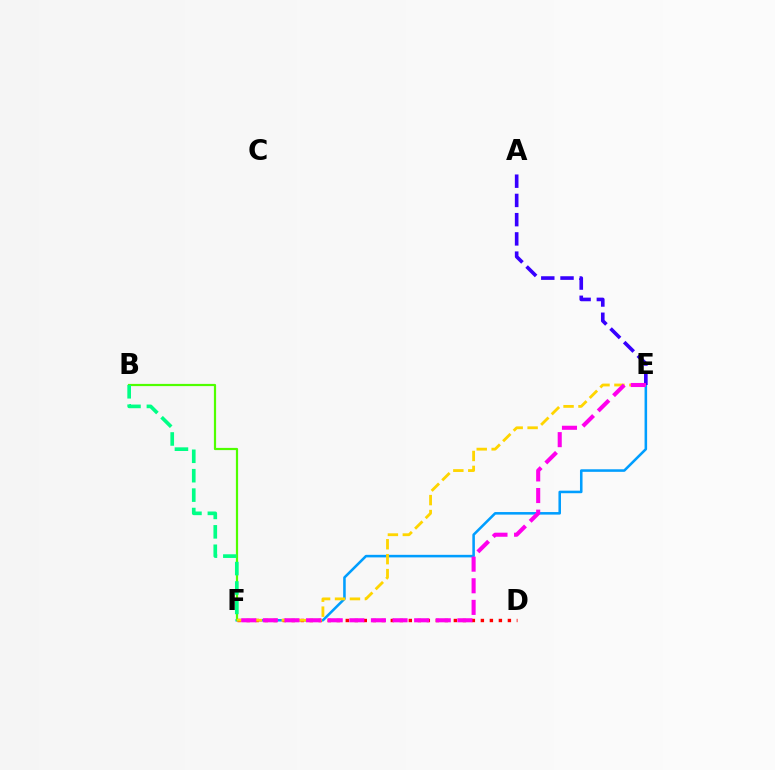{('E', 'F'): [{'color': '#009eff', 'line_style': 'solid', 'thickness': 1.84}, {'color': '#ffd500', 'line_style': 'dashed', 'thickness': 2.03}, {'color': '#ff00ed', 'line_style': 'dashed', 'thickness': 2.94}], ('D', 'F'): [{'color': '#ff0000', 'line_style': 'dotted', 'thickness': 2.45}], ('A', 'E'): [{'color': '#3700ff', 'line_style': 'dashed', 'thickness': 2.61}], ('B', 'F'): [{'color': '#4fff00', 'line_style': 'solid', 'thickness': 1.58}, {'color': '#00ff86', 'line_style': 'dashed', 'thickness': 2.64}]}